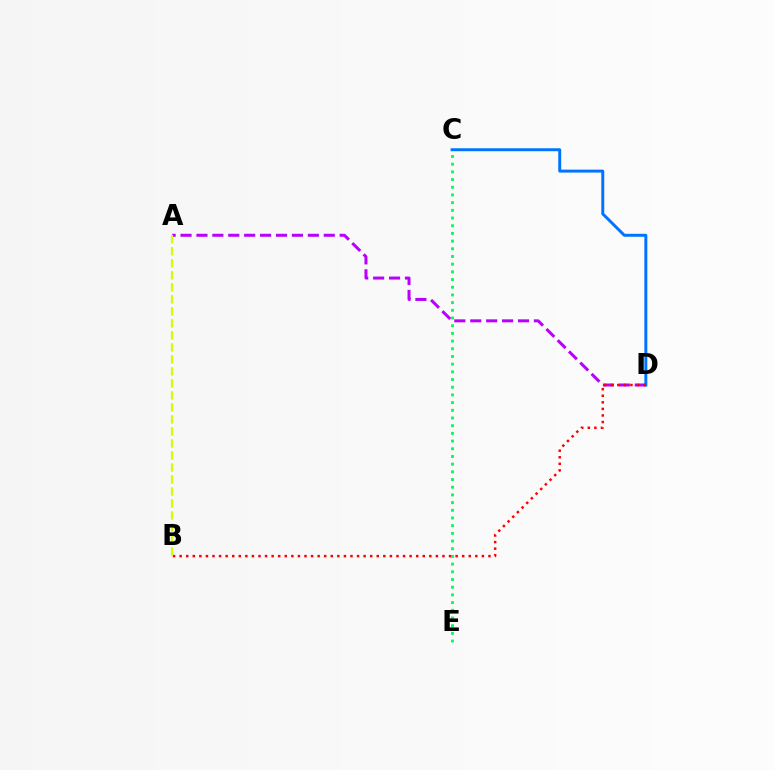{('C', 'D'): [{'color': '#0074ff', 'line_style': 'solid', 'thickness': 2.13}], ('A', 'D'): [{'color': '#b900ff', 'line_style': 'dashed', 'thickness': 2.16}], ('B', 'D'): [{'color': '#ff0000', 'line_style': 'dotted', 'thickness': 1.79}], ('A', 'B'): [{'color': '#d1ff00', 'line_style': 'dashed', 'thickness': 1.63}], ('C', 'E'): [{'color': '#00ff5c', 'line_style': 'dotted', 'thickness': 2.09}]}